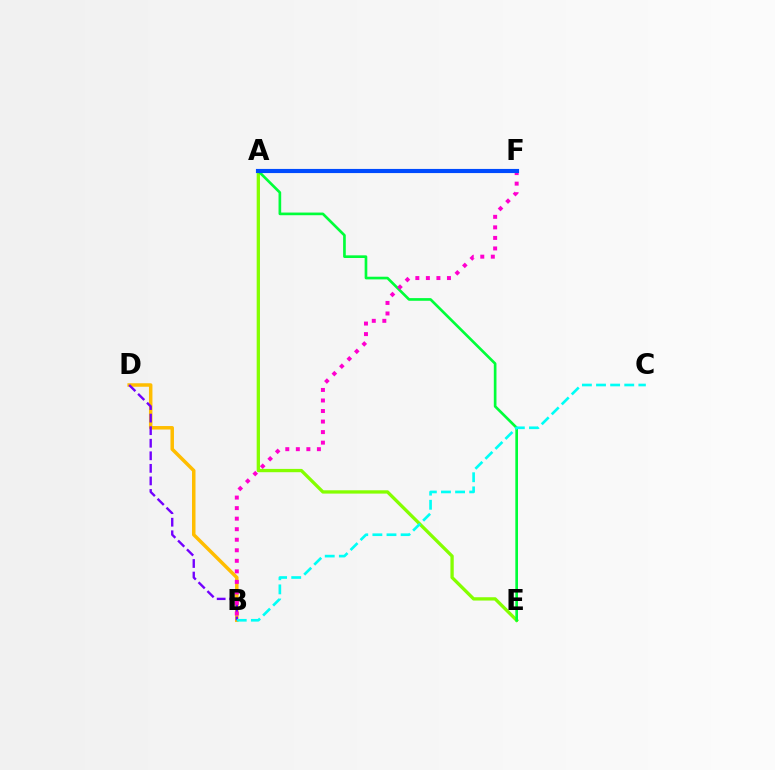{('A', 'F'): [{'color': '#ff0000', 'line_style': 'solid', 'thickness': 1.52}, {'color': '#004bff', 'line_style': 'solid', 'thickness': 2.98}], ('A', 'E'): [{'color': '#84ff00', 'line_style': 'solid', 'thickness': 2.38}, {'color': '#00ff39', 'line_style': 'solid', 'thickness': 1.92}], ('B', 'D'): [{'color': '#ffbd00', 'line_style': 'solid', 'thickness': 2.51}, {'color': '#7200ff', 'line_style': 'dashed', 'thickness': 1.71}], ('B', 'F'): [{'color': '#ff00cf', 'line_style': 'dotted', 'thickness': 2.86}], ('B', 'C'): [{'color': '#00fff6', 'line_style': 'dashed', 'thickness': 1.92}]}